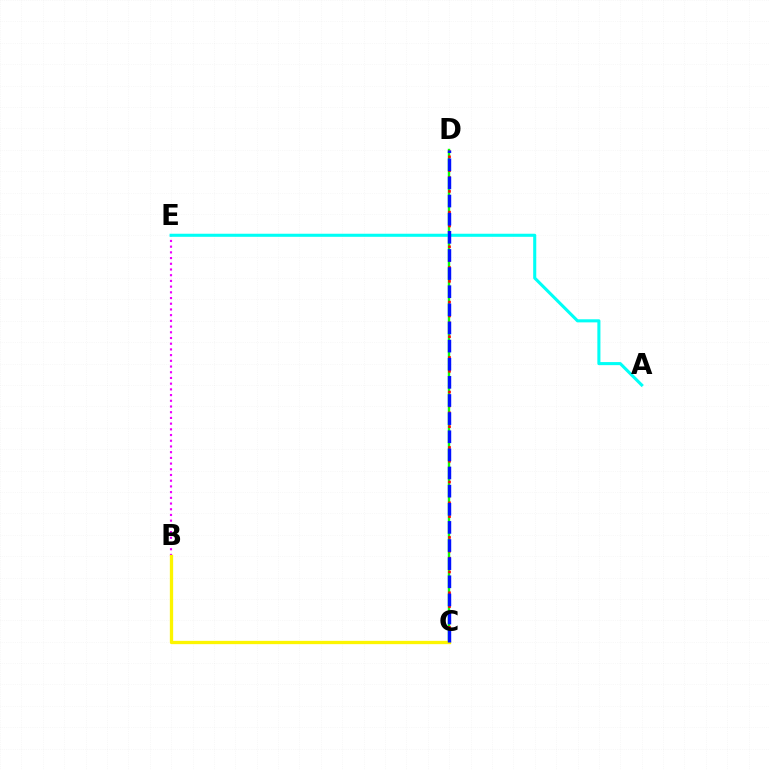{('C', 'D'): [{'color': '#08ff00', 'line_style': 'solid', 'thickness': 1.73}, {'color': '#ff0000', 'line_style': 'dotted', 'thickness': 1.88}, {'color': '#0010ff', 'line_style': 'dashed', 'thickness': 2.46}], ('B', 'E'): [{'color': '#ee00ff', 'line_style': 'dotted', 'thickness': 1.55}], ('A', 'E'): [{'color': '#00fff6', 'line_style': 'solid', 'thickness': 2.22}], ('B', 'C'): [{'color': '#fcf500', 'line_style': 'solid', 'thickness': 2.38}]}